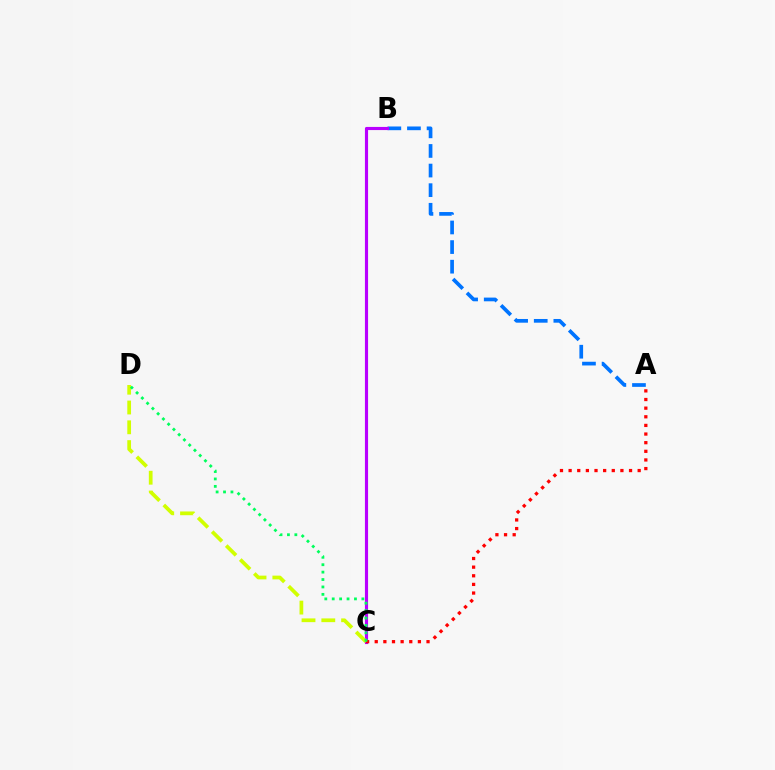{('A', 'B'): [{'color': '#0074ff', 'line_style': 'dashed', 'thickness': 2.66}], ('B', 'C'): [{'color': '#b900ff', 'line_style': 'solid', 'thickness': 2.26}], ('A', 'C'): [{'color': '#ff0000', 'line_style': 'dotted', 'thickness': 2.35}], ('C', 'D'): [{'color': '#d1ff00', 'line_style': 'dashed', 'thickness': 2.69}, {'color': '#00ff5c', 'line_style': 'dotted', 'thickness': 2.01}]}